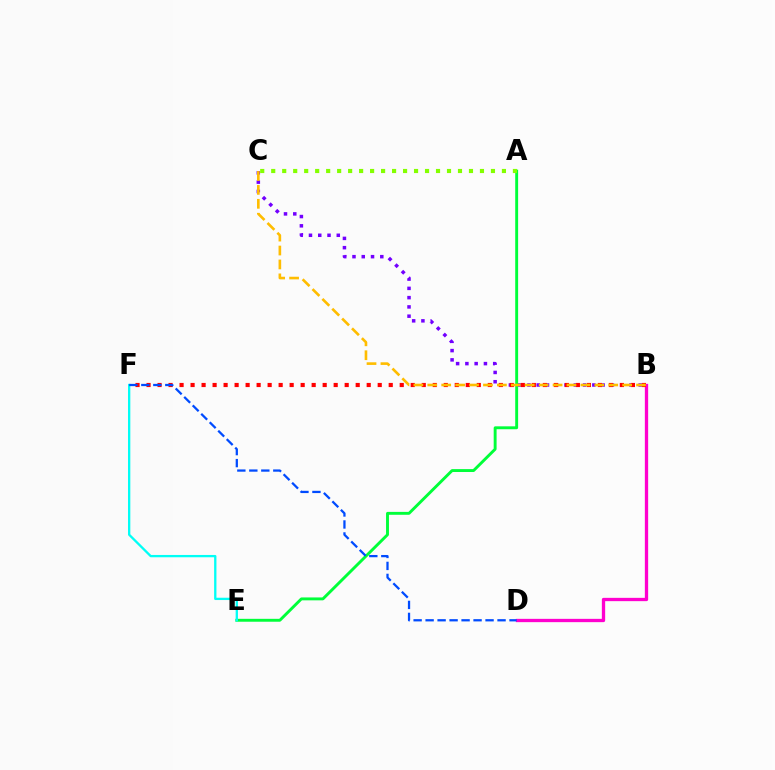{('A', 'E'): [{'color': '#00ff39', 'line_style': 'solid', 'thickness': 2.09}], ('E', 'F'): [{'color': '#00fff6', 'line_style': 'solid', 'thickness': 1.66}], ('B', 'D'): [{'color': '#ff00cf', 'line_style': 'solid', 'thickness': 2.38}], ('B', 'C'): [{'color': '#7200ff', 'line_style': 'dotted', 'thickness': 2.52}, {'color': '#ffbd00', 'line_style': 'dashed', 'thickness': 1.89}], ('B', 'F'): [{'color': '#ff0000', 'line_style': 'dotted', 'thickness': 2.99}], ('A', 'C'): [{'color': '#84ff00', 'line_style': 'dotted', 'thickness': 2.98}], ('D', 'F'): [{'color': '#004bff', 'line_style': 'dashed', 'thickness': 1.63}]}